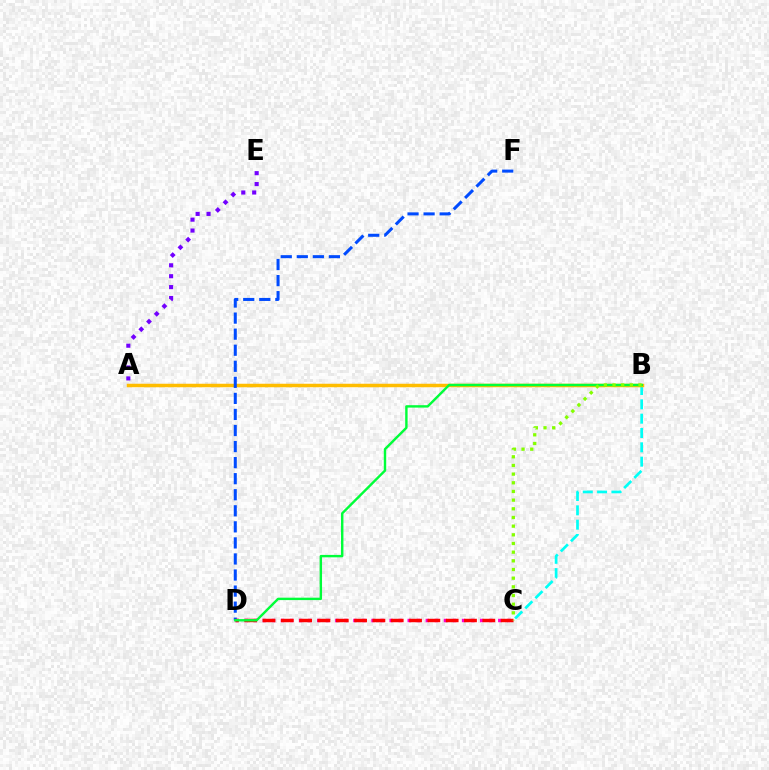{('C', 'D'): [{'color': '#ff00cf', 'line_style': 'dotted', 'thickness': 2.46}, {'color': '#ff0000', 'line_style': 'dashed', 'thickness': 2.49}], ('B', 'C'): [{'color': '#00fff6', 'line_style': 'dashed', 'thickness': 1.95}, {'color': '#84ff00', 'line_style': 'dotted', 'thickness': 2.36}], ('A', 'B'): [{'color': '#ffbd00', 'line_style': 'solid', 'thickness': 2.52}], ('D', 'F'): [{'color': '#004bff', 'line_style': 'dashed', 'thickness': 2.18}], ('B', 'D'): [{'color': '#00ff39', 'line_style': 'solid', 'thickness': 1.74}], ('A', 'E'): [{'color': '#7200ff', 'line_style': 'dotted', 'thickness': 2.96}]}